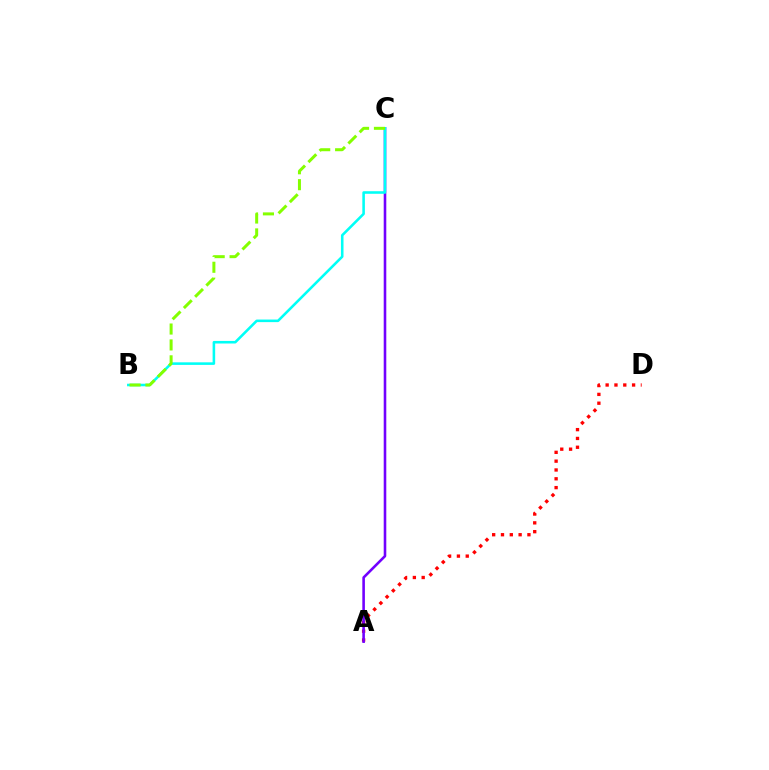{('A', 'D'): [{'color': '#ff0000', 'line_style': 'dotted', 'thickness': 2.4}], ('A', 'C'): [{'color': '#7200ff', 'line_style': 'solid', 'thickness': 1.86}], ('B', 'C'): [{'color': '#00fff6', 'line_style': 'solid', 'thickness': 1.85}, {'color': '#84ff00', 'line_style': 'dashed', 'thickness': 2.16}]}